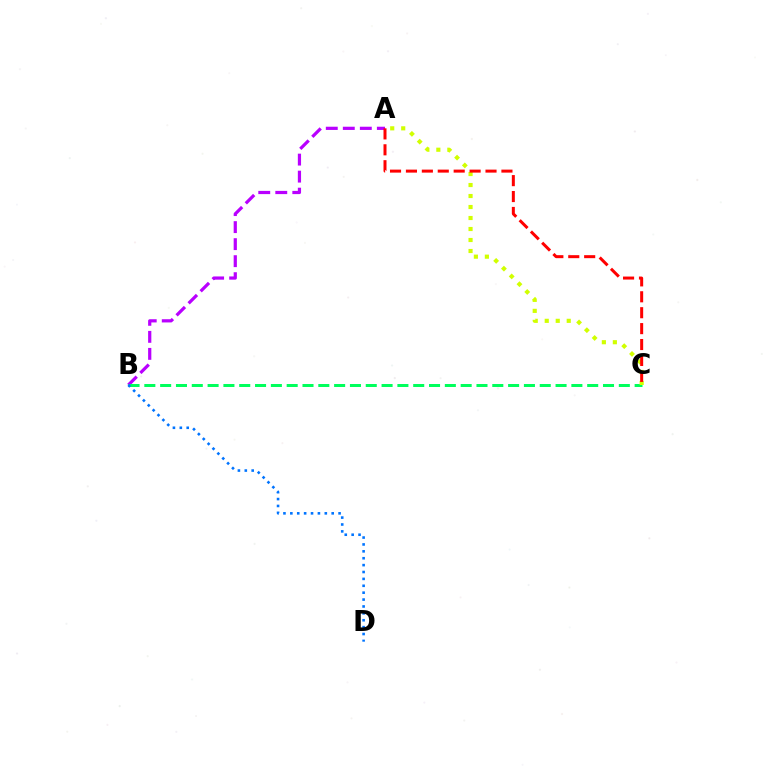{('A', 'B'): [{'color': '#b900ff', 'line_style': 'dashed', 'thickness': 2.31}], ('B', 'C'): [{'color': '#00ff5c', 'line_style': 'dashed', 'thickness': 2.15}], ('A', 'C'): [{'color': '#d1ff00', 'line_style': 'dotted', 'thickness': 2.99}, {'color': '#ff0000', 'line_style': 'dashed', 'thickness': 2.16}], ('B', 'D'): [{'color': '#0074ff', 'line_style': 'dotted', 'thickness': 1.87}]}